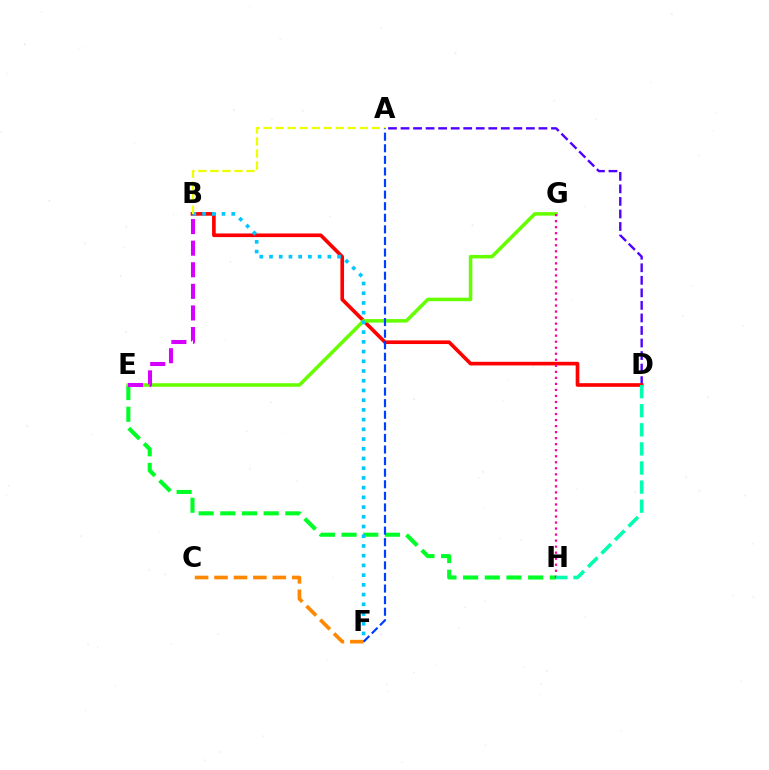{('E', 'H'): [{'color': '#00ff27', 'line_style': 'dashed', 'thickness': 2.95}], ('A', 'D'): [{'color': '#4f00ff', 'line_style': 'dashed', 'thickness': 1.7}], ('B', 'D'): [{'color': '#ff0000', 'line_style': 'solid', 'thickness': 2.63}], ('E', 'G'): [{'color': '#66ff00', 'line_style': 'solid', 'thickness': 2.54}], ('B', 'F'): [{'color': '#00c7ff', 'line_style': 'dotted', 'thickness': 2.64}], ('G', 'H'): [{'color': '#ff00a0', 'line_style': 'dotted', 'thickness': 1.64}], ('A', 'B'): [{'color': '#eeff00', 'line_style': 'dashed', 'thickness': 1.63}], ('D', 'H'): [{'color': '#00ffaf', 'line_style': 'dashed', 'thickness': 2.59}], ('C', 'F'): [{'color': '#ff8800', 'line_style': 'dashed', 'thickness': 2.64}], ('B', 'E'): [{'color': '#d600ff', 'line_style': 'dashed', 'thickness': 2.93}], ('A', 'F'): [{'color': '#003fff', 'line_style': 'dashed', 'thickness': 1.57}]}